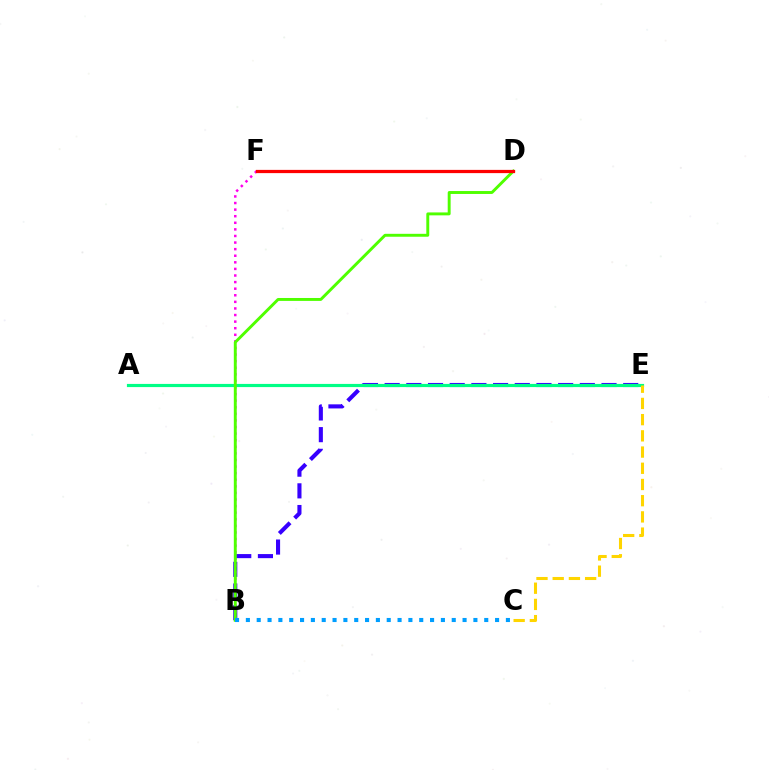{('B', 'E'): [{'color': '#3700ff', 'line_style': 'dashed', 'thickness': 2.95}], ('B', 'F'): [{'color': '#ff00ed', 'line_style': 'dotted', 'thickness': 1.79}], ('A', 'E'): [{'color': '#00ff86', 'line_style': 'solid', 'thickness': 2.28}], ('B', 'D'): [{'color': '#4fff00', 'line_style': 'solid', 'thickness': 2.1}], ('C', 'E'): [{'color': '#ffd500', 'line_style': 'dashed', 'thickness': 2.2}], ('D', 'F'): [{'color': '#ff0000', 'line_style': 'solid', 'thickness': 2.33}], ('B', 'C'): [{'color': '#009eff', 'line_style': 'dotted', 'thickness': 2.94}]}